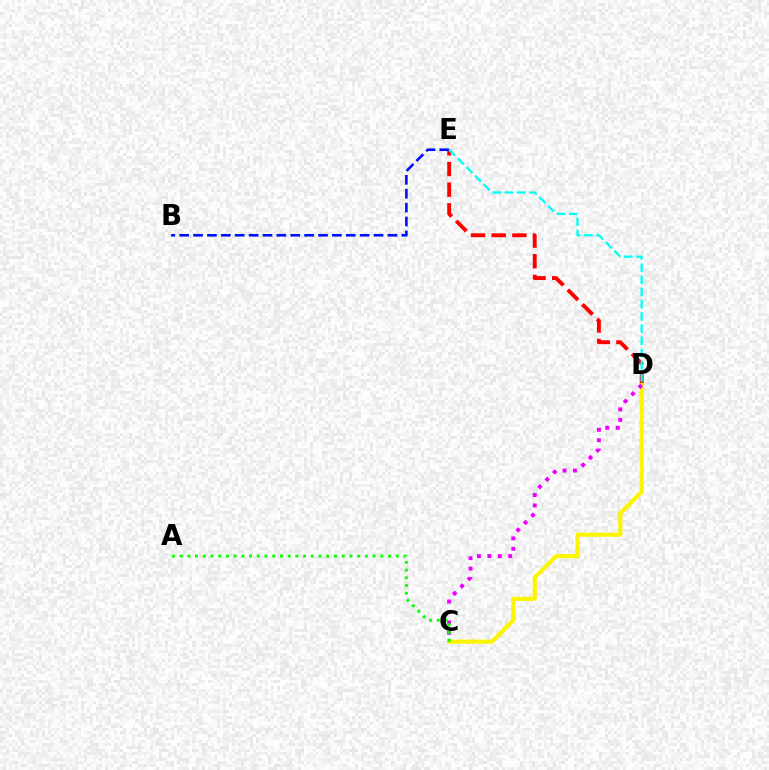{('D', 'E'): [{'color': '#ff0000', 'line_style': 'dashed', 'thickness': 2.81}, {'color': '#00fff6', 'line_style': 'dashed', 'thickness': 1.66}], ('B', 'E'): [{'color': '#0010ff', 'line_style': 'dashed', 'thickness': 1.89}], ('C', 'D'): [{'color': '#fcf500', 'line_style': 'solid', 'thickness': 2.98}, {'color': '#ee00ff', 'line_style': 'dotted', 'thickness': 2.84}], ('A', 'C'): [{'color': '#08ff00', 'line_style': 'dotted', 'thickness': 2.1}]}